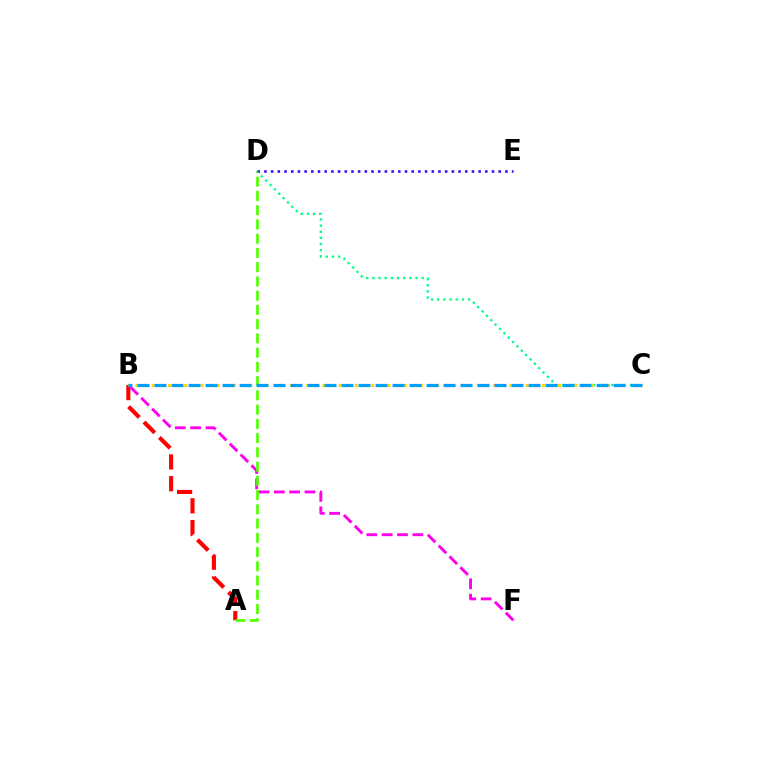{('C', 'D'): [{'color': '#00ff86', 'line_style': 'dotted', 'thickness': 1.67}], ('A', 'B'): [{'color': '#ff0000', 'line_style': 'dashed', 'thickness': 2.96}], ('D', 'E'): [{'color': '#3700ff', 'line_style': 'dotted', 'thickness': 1.82}], ('B', 'F'): [{'color': '#ff00ed', 'line_style': 'dashed', 'thickness': 2.08}], ('B', 'C'): [{'color': '#ffd500', 'line_style': 'dotted', 'thickness': 2.21}, {'color': '#009eff', 'line_style': 'dashed', 'thickness': 2.31}], ('A', 'D'): [{'color': '#4fff00', 'line_style': 'dashed', 'thickness': 1.94}]}